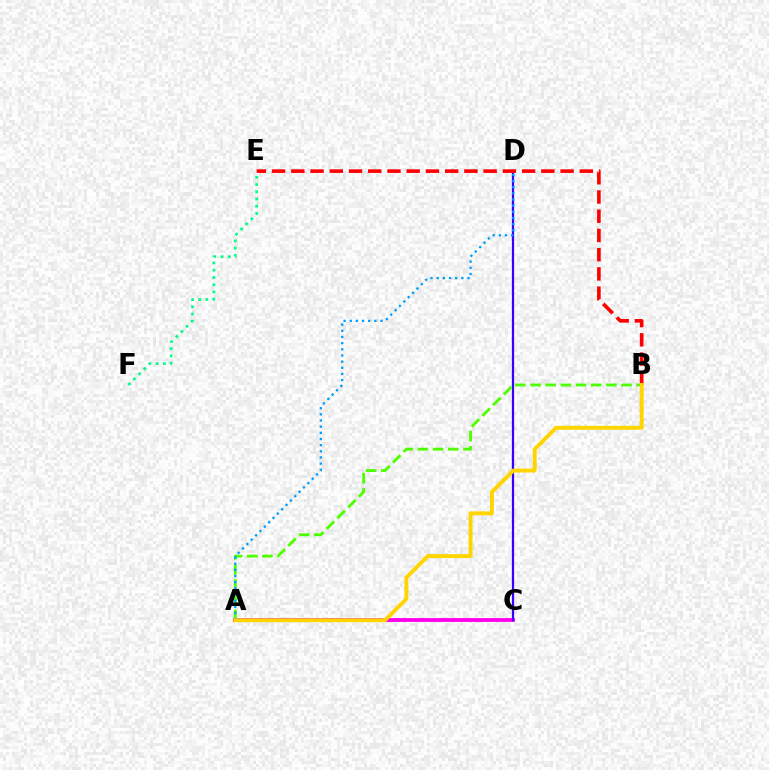{('A', 'C'): [{'color': '#ff00ed', 'line_style': 'solid', 'thickness': 2.76}], ('C', 'D'): [{'color': '#3700ff', 'line_style': 'solid', 'thickness': 1.61}], ('E', 'F'): [{'color': '#00ff86', 'line_style': 'dotted', 'thickness': 1.97}], ('A', 'B'): [{'color': '#4fff00', 'line_style': 'dashed', 'thickness': 2.06}, {'color': '#ffd500', 'line_style': 'solid', 'thickness': 2.8}], ('B', 'E'): [{'color': '#ff0000', 'line_style': 'dashed', 'thickness': 2.61}], ('A', 'D'): [{'color': '#009eff', 'line_style': 'dotted', 'thickness': 1.67}]}